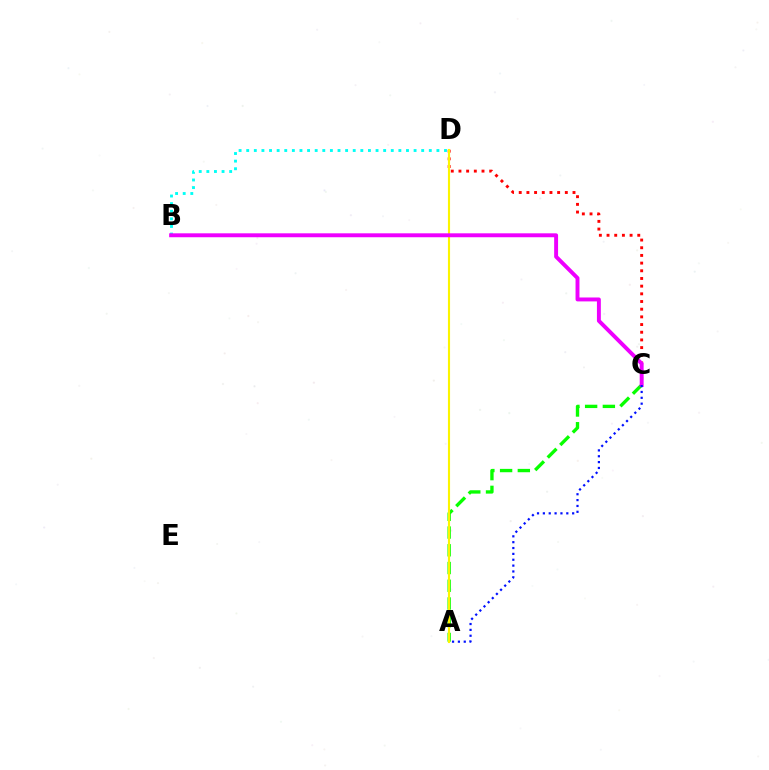{('B', 'D'): [{'color': '#00fff6', 'line_style': 'dotted', 'thickness': 2.07}], ('A', 'C'): [{'color': '#08ff00', 'line_style': 'dashed', 'thickness': 2.41}, {'color': '#0010ff', 'line_style': 'dotted', 'thickness': 1.59}], ('C', 'D'): [{'color': '#ff0000', 'line_style': 'dotted', 'thickness': 2.09}], ('A', 'D'): [{'color': '#fcf500', 'line_style': 'solid', 'thickness': 1.53}], ('B', 'C'): [{'color': '#ee00ff', 'line_style': 'solid', 'thickness': 2.82}]}